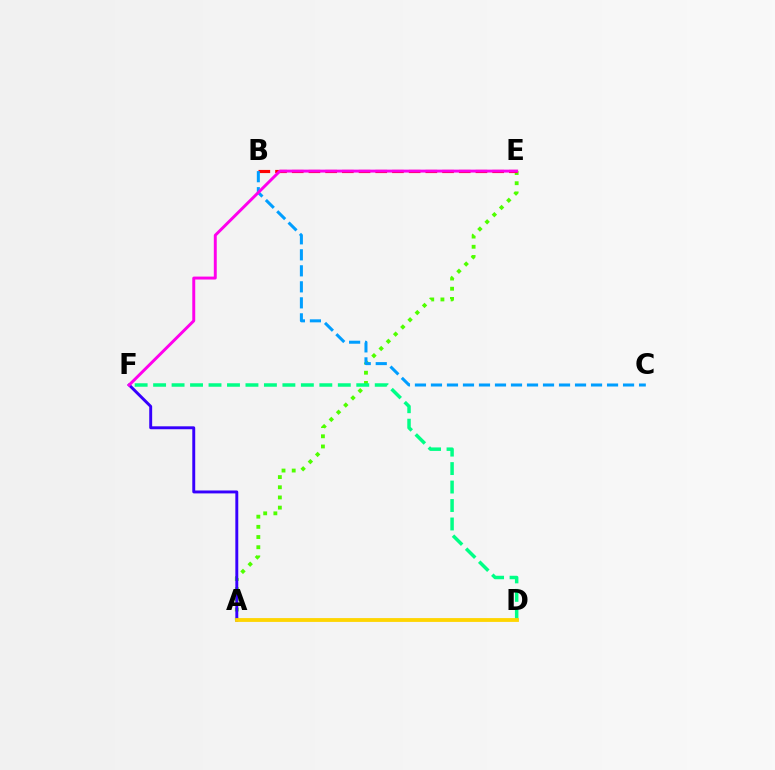{('A', 'E'): [{'color': '#4fff00', 'line_style': 'dotted', 'thickness': 2.77}], ('D', 'F'): [{'color': '#00ff86', 'line_style': 'dashed', 'thickness': 2.51}], ('B', 'E'): [{'color': '#ff0000', 'line_style': 'dashed', 'thickness': 2.27}], ('A', 'F'): [{'color': '#3700ff', 'line_style': 'solid', 'thickness': 2.11}], ('A', 'D'): [{'color': '#ffd500', 'line_style': 'solid', 'thickness': 2.75}], ('B', 'C'): [{'color': '#009eff', 'line_style': 'dashed', 'thickness': 2.17}], ('E', 'F'): [{'color': '#ff00ed', 'line_style': 'solid', 'thickness': 2.12}]}